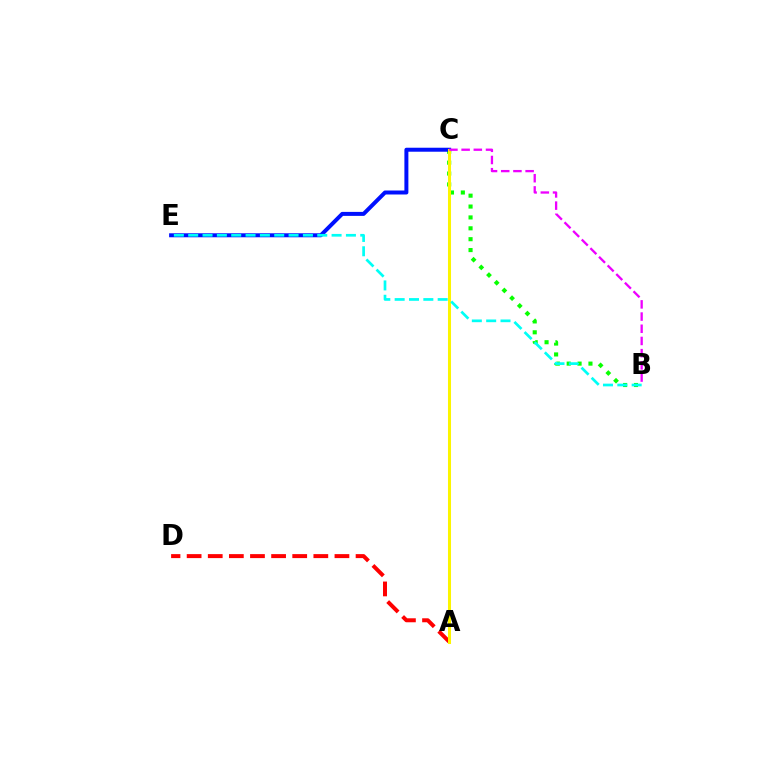{('B', 'C'): [{'color': '#08ff00', 'line_style': 'dotted', 'thickness': 2.96}, {'color': '#ee00ff', 'line_style': 'dashed', 'thickness': 1.66}], ('C', 'E'): [{'color': '#0010ff', 'line_style': 'solid', 'thickness': 2.87}], ('A', 'D'): [{'color': '#ff0000', 'line_style': 'dashed', 'thickness': 2.87}], ('A', 'C'): [{'color': '#fcf500', 'line_style': 'solid', 'thickness': 2.18}], ('B', 'E'): [{'color': '#00fff6', 'line_style': 'dashed', 'thickness': 1.95}]}